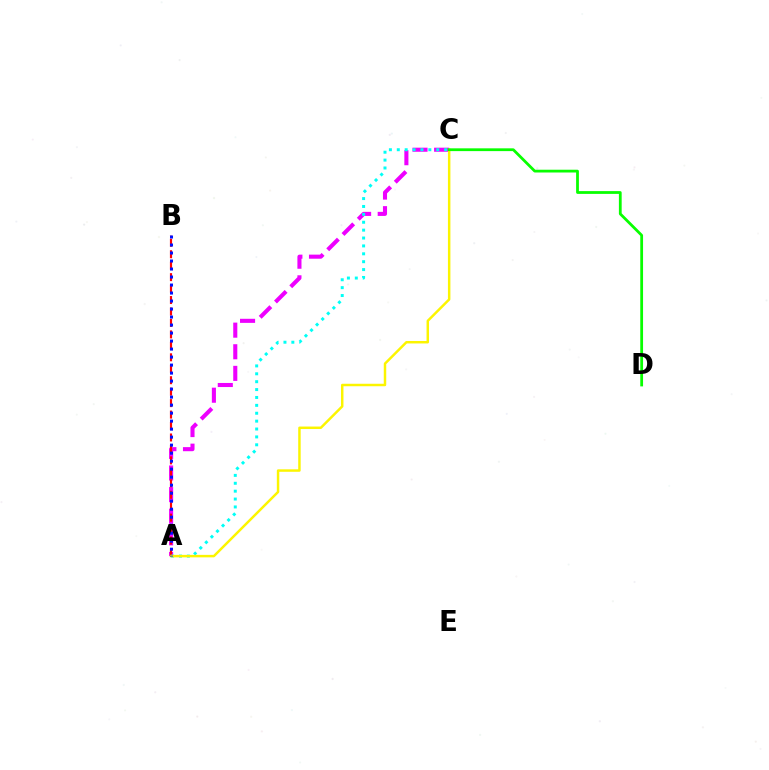{('A', 'C'): [{'color': '#ee00ff', 'line_style': 'dashed', 'thickness': 2.94}, {'color': '#00fff6', 'line_style': 'dotted', 'thickness': 2.14}, {'color': '#fcf500', 'line_style': 'solid', 'thickness': 1.78}], ('A', 'B'): [{'color': '#ff0000', 'line_style': 'dashed', 'thickness': 1.56}, {'color': '#0010ff', 'line_style': 'dotted', 'thickness': 2.17}], ('C', 'D'): [{'color': '#08ff00', 'line_style': 'solid', 'thickness': 2.0}]}